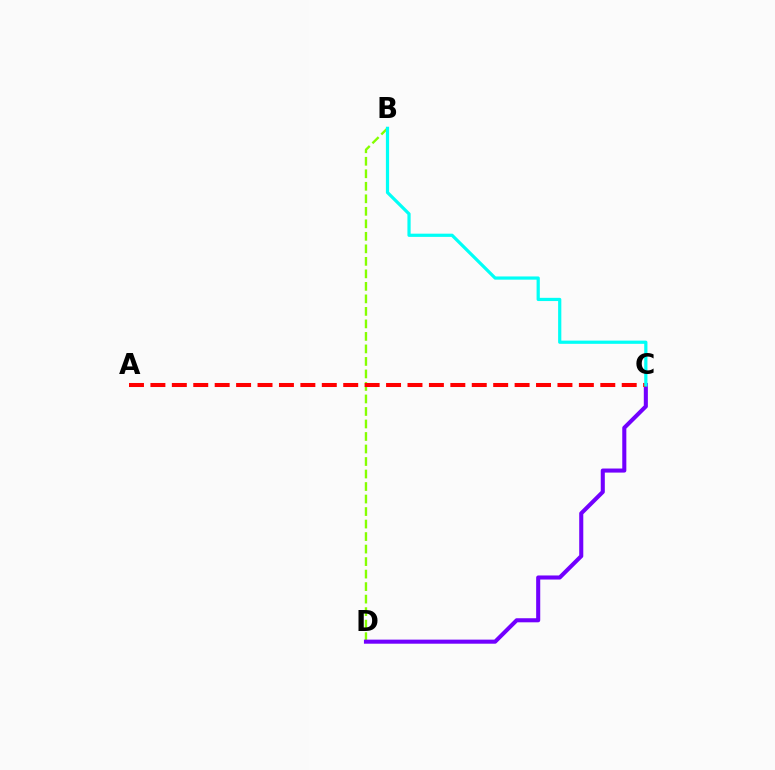{('B', 'D'): [{'color': '#84ff00', 'line_style': 'dashed', 'thickness': 1.7}], ('C', 'D'): [{'color': '#7200ff', 'line_style': 'solid', 'thickness': 2.93}], ('A', 'C'): [{'color': '#ff0000', 'line_style': 'dashed', 'thickness': 2.91}], ('B', 'C'): [{'color': '#00fff6', 'line_style': 'solid', 'thickness': 2.31}]}